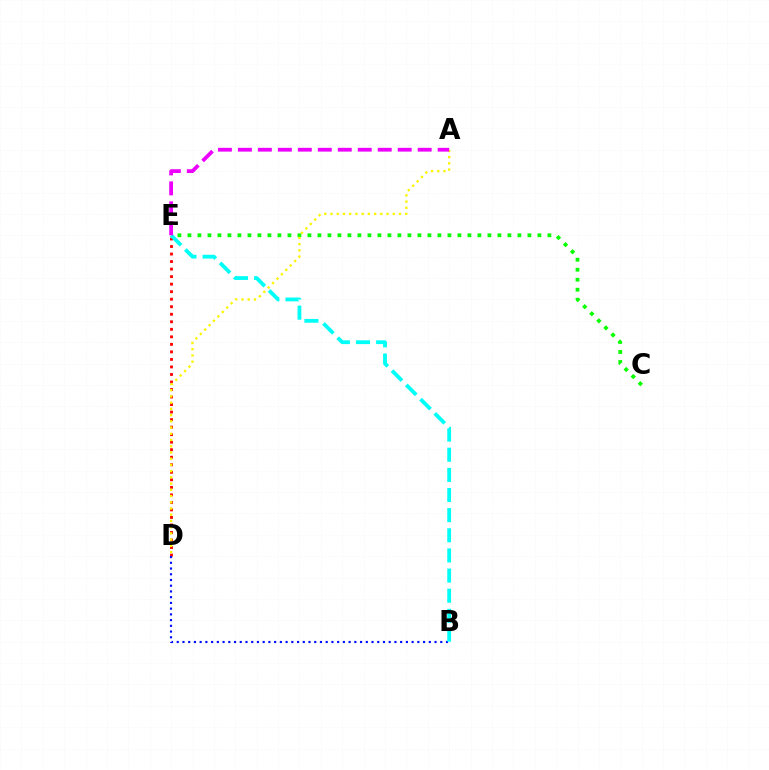{('D', 'E'): [{'color': '#ff0000', 'line_style': 'dotted', 'thickness': 2.04}], ('B', 'D'): [{'color': '#0010ff', 'line_style': 'dotted', 'thickness': 1.56}], ('C', 'E'): [{'color': '#08ff00', 'line_style': 'dotted', 'thickness': 2.72}], ('A', 'D'): [{'color': '#fcf500', 'line_style': 'dotted', 'thickness': 1.69}], ('B', 'E'): [{'color': '#00fff6', 'line_style': 'dashed', 'thickness': 2.74}], ('A', 'E'): [{'color': '#ee00ff', 'line_style': 'dashed', 'thickness': 2.71}]}